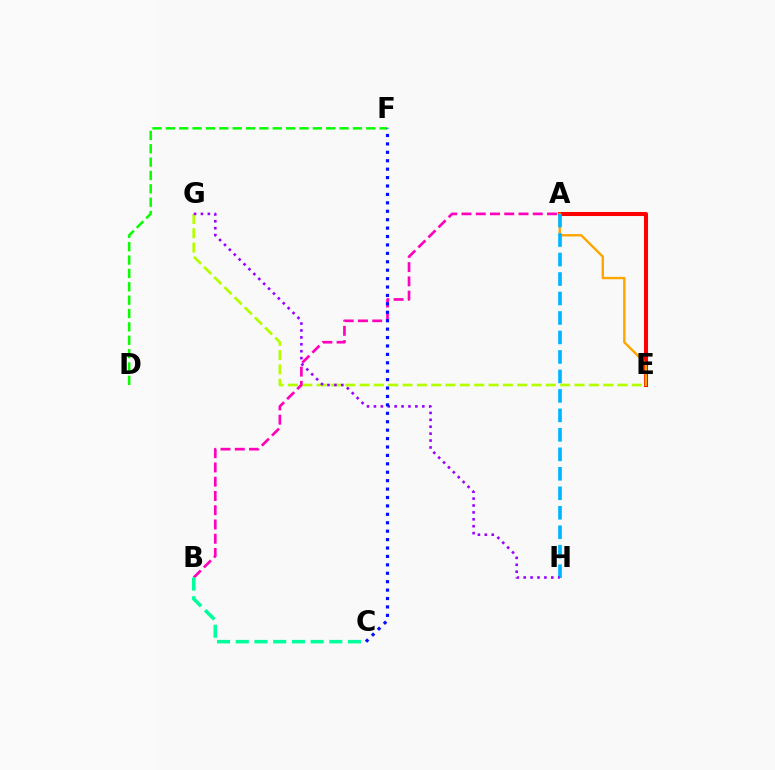{('A', 'E'): [{'color': '#ff0000', 'line_style': 'solid', 'thickness': 2.92}, {'color': '#ffa500', 'line_style': 'solid', 'thickness': 1.72}], ('D', 'F'): [{'color': '#08ff00', 'line_style': 'dashed', 'thickness': 1.82}], ('E', 'G'): [{'color': '#b3ff00', 'line_style': 'dashed', 'thickness': 1.95}], ('A', 'H'): [{'color': '#00b5ff', 'line_style': 'dashed', 'thickness': 2.65}], ('A', 'B'): [{'color': '#ff00bd', 'line_style': 'dashed', 'thickness': 1.94}], ('B', 'C'): [{'color': '#00ff9d', 'line_style': 'dashed', 'thickness': 2.54}], ('G', 'H'): [{'color': '#9b00ff', 'line_style': 'dotted', 'thickness': 1.88}], ('C', 'F'): [{'color': '#0010ff', 'line_style': 'dotted', 'thickness': 2.29}]}